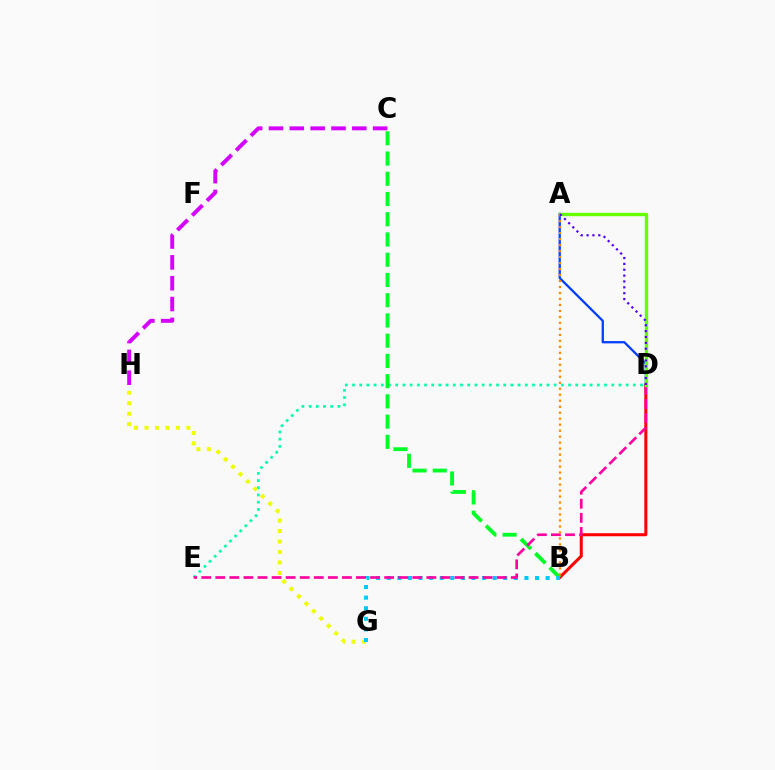{('D', 'E'): [{'color': '#00ffaf', 'line_style': 'dotted', 'thickness': 1.96}, {'color': '#ff00a0', 'line_style': 'dashed', 'thickness': 1.91}], ('B', 'D'): [{'color': '#ff0000', 'line_style': 'solid', 'thickness': 2.18}], ('A', 'D'): [{'color': '#003fff', 'line_style': 'solid', 'thickness': 1.66}, {'color': '#66ff00', 'line_style': 'solid', 'thickness': 2.45}, {'color': '#4f00ff', 'line_style': 'dotted', 'thickness': 1.59}], ('B', 'C'): [{'color': '#00ff27', 'line_style': 'dashed', 'thickness': 2.75}], ('G', 'H'): [{'color': '#eeff00', 'line_style': 'dotted', 'thickness': 2.84}], ('B', 'G'): [{'color': '#00c7ff', 'line_style': 'dotted', 'thickness': 2.88}], ('C', 'H'): [{'color': '#d600ff', 'line_style': 'dashed', 'thickness': 2.83}], ('A', 'B'): [{'color': '#ff8800', 'line_style': 'dotted', 'thickness': 1.63}]}